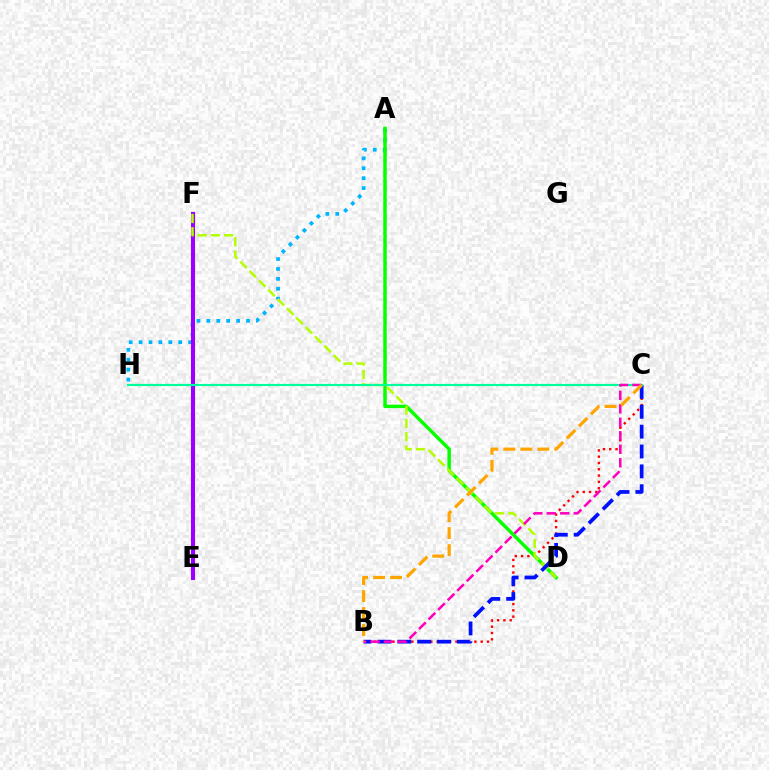{('B', 'C'): [{'color': '#ff0000', 'line_style': 'dotted', 'thickness': 1.71}, {'color': '#0010ff', 'line_style': 'dashed', 'thickness': 2.7}, {'color': '#ff00bd', 'line_style': 'dashed', 'thickness': 1.83}, {'color': '#ffa500', 'line_style': 'dashed', 'thickness': 2.31}], ('A', 'H'): [{'color': '#00b5ff', 'line_style': 'dotted', 'thickness': 2.69}], ('E', 'F'): [{'color': '#9b00ff', 'line_style': 'solid', 'thickness': 2.94}], ('A', 'D'): [{'color': '#08ff00', 'line_style': 'solid', 'thickness': 2.49}], ('D', 'F'): [{'color': '#b3ff00', 'line_style': 'dashed', 'thickness': 1.8}], ('C', 'H'): [{'color': '#00ff9d', 'line_style': 'solid', 'thickness': 1.56}]}